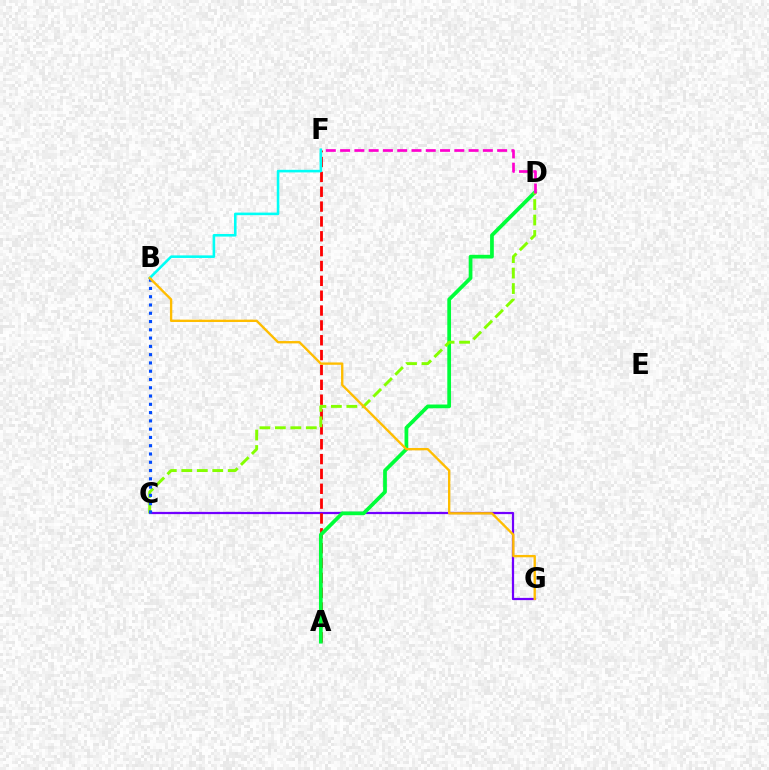{('C', 'G'): [{'color': '#7200ff', 'line_style': 'solid', 'thickness': 1.61}], ('A', 'F'): [{'color': '#ff0000', 'line_style': 'dashed', 'thickness': 2.02}], ('A', 'D'): [{'color': '#00ff39', 'line_style': 'solid', 'thickness': 2.68}], ('C', 'D'): [{'color': '#84ff00', 'line_style': 'dashed', 'thickness': 2.1}], ('B', 'F'): [{'color': '#00fff6', 'line_style': 'solid', 'thickness': 1.86}], ('B', 'C'): [{'color': '#004bff', 'line_style': 'dotted', 'thickness': 2.25}], ('B', 'G'): [{'color': '#ffbd00', 'line_style': 'solid', 'thickness': 1.69}], ('D', 'F'): [{'color': '#ff00cf', 'line_style': 'dashed', 'thickness': 1.94}]}